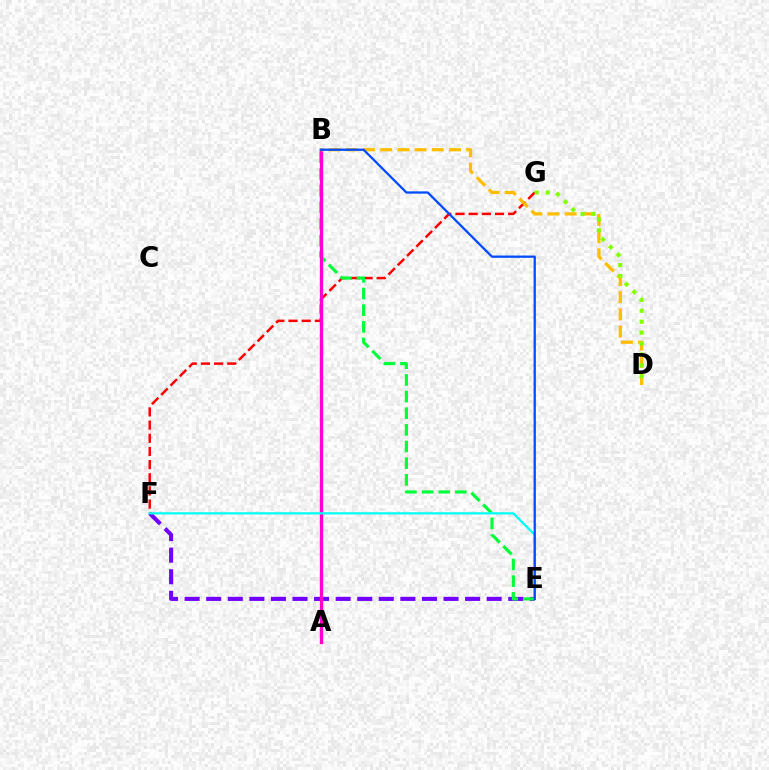{('F', 'G'): [{'color': '#ff0000', 'line_style': 'dashed', 'thickness': 1.79}], ('E', 'F'): [{'color': '#7200ff', 'line_style': 'dashed', 'thickness': 2.93}, {'color': '#00fff6', 'line_style': 'solid', 'thickness': 1.63}], ('B', 'E'): [{'color': '#00ff39', 'line_style': 'dashed', 'thickness': 2.26}, {'color': '#004bff', 'line_style': 'solid', 'thickness': 1.64}], ('A', 'B'): [{'color': '#ff00cf', 'line_style': 'solid', 'thickness': 2.39}], ('B', 'D'): [{'color': '#ffbd00', 'line_style': 'dashed', 'thickness': 2.34}], ('D', 'G'): [{'color': '#84ff00', 'line_style': 'dotted', 'thickness': 2.97}]}